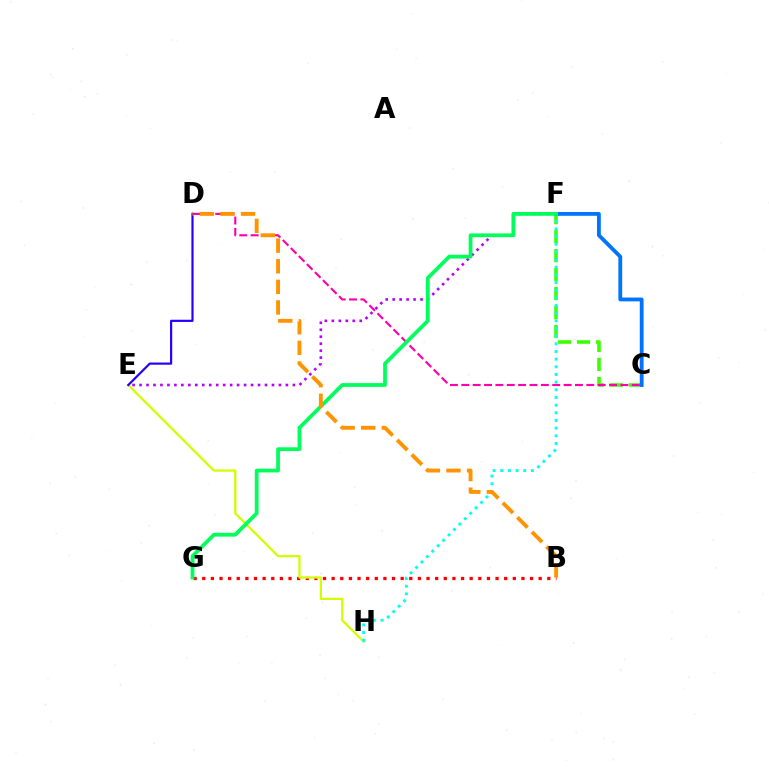{('B', 'G'): [{'color': '#ff0000', 'line_style': 'dotted', 'thickness': 2.34}], ('E', 'F'): [{'color': '#b900ff', 'line_style': 'dotted', 'thickness': 1.89}], ('C', 'F'): [{'color': '#3dff00', 'line_style': 'dashed', 'thickness': 2.58}, {'color': '#0074ff', 'line_style': 'solid', 'thickness': 2.75}], ('E', 'H'): [{'color': '#d1ff00', 'line_style': 'solid', 'thickness': 1.63}], ('C', 'D'): [{'color': '#ff00ac', 'line_style': 'dashed', 'thickness': 1.54}], ('F', 'H'): [{'color': '#00fff6', 'line_style': 'dotted', 'thickness': 2.08}], ('F', 'G'): [{'color': '#00ff5c', 'line_style': 'solid', 'thickness': 2.71}], ('D', 'E'): [{'color': '#2500ff', 'line_style': 'solid', 'thickness': 1.57}], ('B', 'D'): [{'color': '#ff9400', 'line_style': 'dashed', 'thickness': 2.8}]}